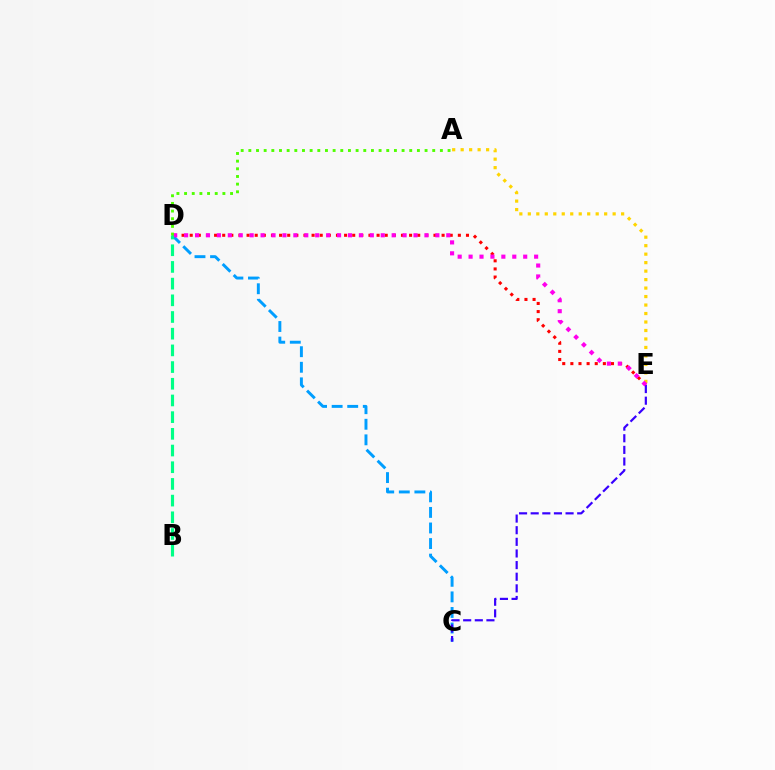{('D', 'E'): [{'color': '#ff0000', 'line_style': 'dotted', 'thickness': 2.21}, {'color': '#ff00ed', 'line_style': 'dotted', 'thickness': 2.97}], ('C', 'D'): [{'color': '#009eff', 'line_style': 'dashed', 'thickness': 2.12}], ('C', 'E'): [{'color': '#3700ff', 'line_style': 'dashed', 'thickness': 1.58}], ('A', 'E'): [{'color': '#ffd500', 'line_style': 'dotted', 'thickness': 2.3}], ('B', 'D'): [{'color': '#00ff86', 'line_style': 'dashed', 'thickness': 2.27}], ('A', 'D'): [{'color': '#4fff00', 'line_style': 'dotted', 'thickness': 2.08}]}